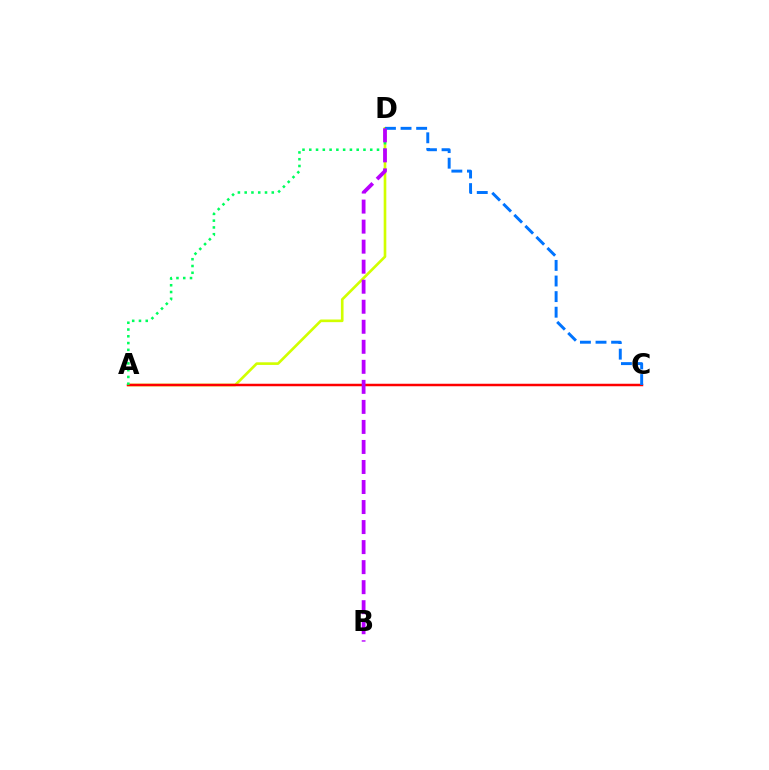{('A', 'D'): [{'color': '#d1ff00', 'line_style': 'solid', 'thickness': 1.91}, {'color': '#00ff5c', 'line_style': 'dotted', 'thickness': 1.84}], ('A', 'C'): [{'color': '#ff0000', 'line_style': 'solid', 'thickness': 1.79}], ('C', 'D'): [{'color': '#0074ff', 'line_style': 'dashed', 'thickness': 2.12}], ('B', 'D'): [{'color': '#b900ff', 'line_style': 'dashed', 'thickness': 2.72}]}